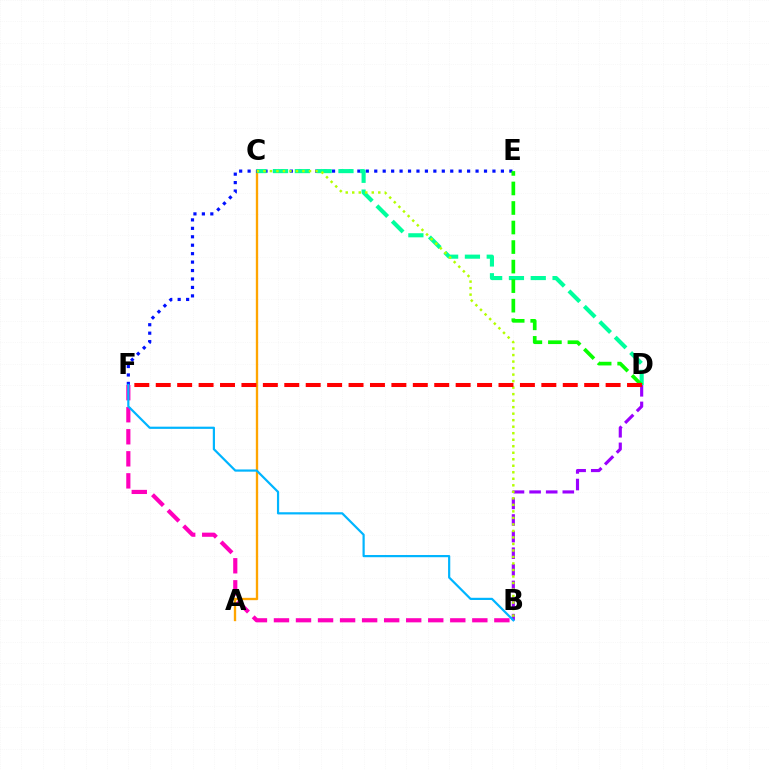{('A', 'C'): [{'color': '#ffa500', 'line_style': 'solid', 'thickness': 1.68}], ('E', 'F'): [{'color': '#0010ff', 'line_style': 'dotted', 'thickness': 2.29}], ('B', 'D'): [{'color': '#9b00ff', 'line_style': 'dashed', 'thickness': 2.26}], ('B', 'F'): [{'color': '#ff00bd', 'line_style': 'dashed', 'thickness': 2.99}, {'color': '#00b5ff', 'line_style': 'solid', 'thickness': 1.59}], ('C', 'D'): [{'color': '#00ff9d', 'line_style': 'dashed', 'thickness': 2.96}], ('D', 'E'): [{'color': '#08ff00', 'line_style': 'dashed', 'thickness': 2.65}], ('B', 'C'): [{'color': '#b3ff00', 'line_style': 'dotted', 'thickness': 1.77}], ('D', 'F'): [{'color': '#ff0000', 'line_style': 'dashed', 'thickness': 2.91}]}